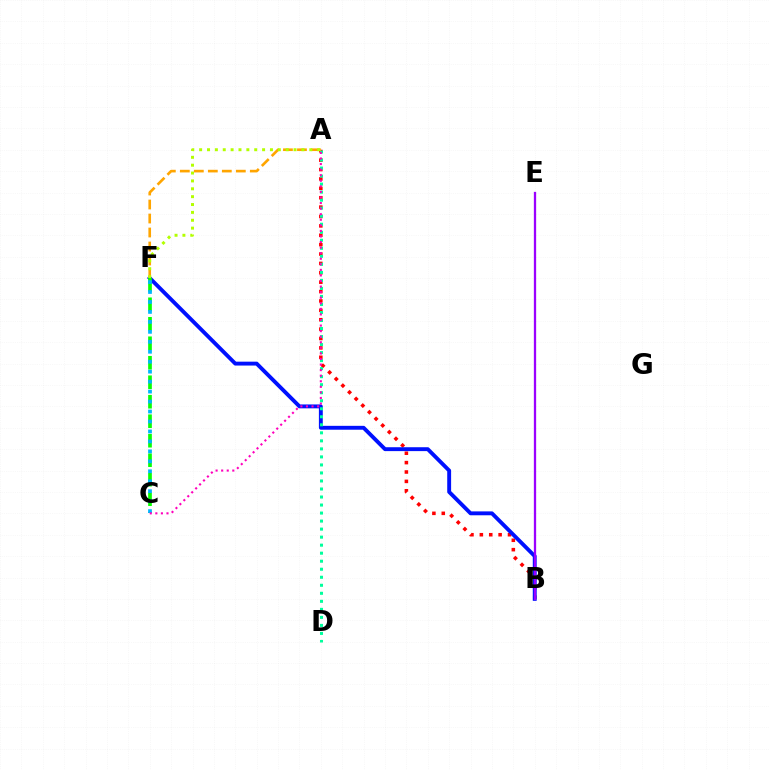{('A', 'B'): [{'color': '#ff0000', 'line_style': 'dotted', 'thickness': 2.55}], ('B', 'F'): [{'color': '#0010ff', 'line_style': 'solid', 'thickness': 2.8}], ('A', 'D'): [{'color': '#00ff9d', 'line_style': 'dotted', 'thickness': 2.18}], ('A', 'F'): [{'color': '#ffa500', 'line_style': 'dashed', 'thickness': 1.9}, {'color': '#b3ff00', 'line_style': 'dotted', 'thickness': 2.14}], ('C', 'F'): [{'color': '#08ff00', 'line_style': 'dashed', 'thickness': 2.65}, {'color': '#00b5ff', 'line_style': 'dotted', 'thickness': 2.71}], ('B', 'E'): [{'color': '#9b00ff', 'line_style': 'solid', 'thickness': 1.65}], ('A', 'C'): [{'color': '#ff00bd', 'line_style': 'dotted', 'thickness': 1.51}]}